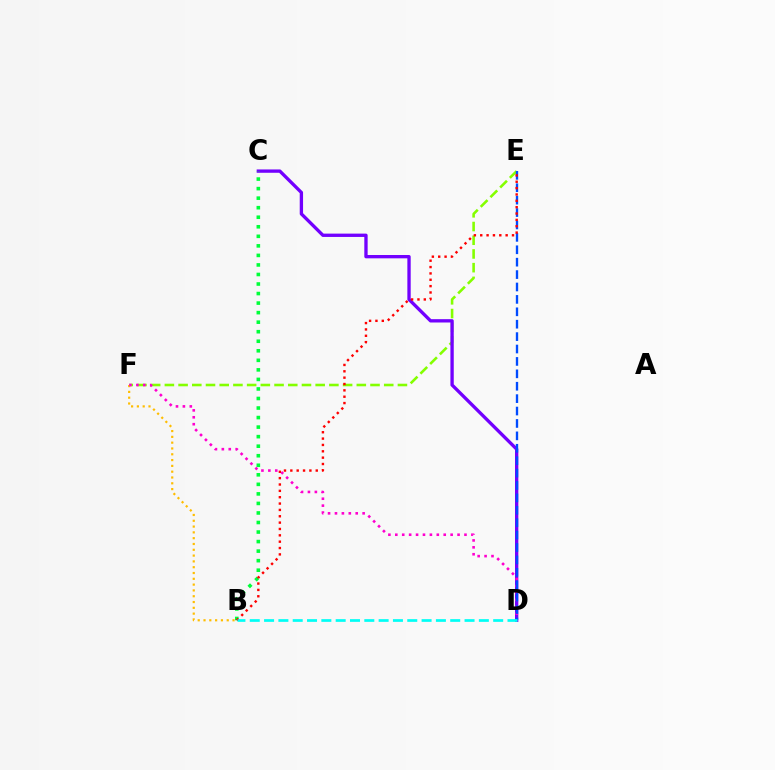{('E', 'F'): [{'color': '#84ff00', 'line_style': 'dashed', 'thickness': 1.86}], ('C', 'D'): [{'color': '#7200ff', 'line_style': 'solid', 'thickness': 2.4}], ('B', 'C'): [{'color': '#00ff39', 'line_style': 'dotted', 'thickness': 2.59}], ('B', 'F'): [{'color': '#ffbd00', 'line_style': 'dotted', 'thickness': 1.58}], ('D', 'F'): [{'color': '#ff00cf', 'line_style': 'dotted', 'thickness': 1.88}], ('D', 'E'): [{'color': '#004bff', 'line_style': 'dashed', 'thickness': 1.69}], ('B', 'E'): [{'color': '#ff0000', 'line_style': 'dotted', 'thickness': 1.73}], ('B', 'D'): [{'color': '#00fff6', 'line_style': 'dashed', 'thickness': 1.95}]}